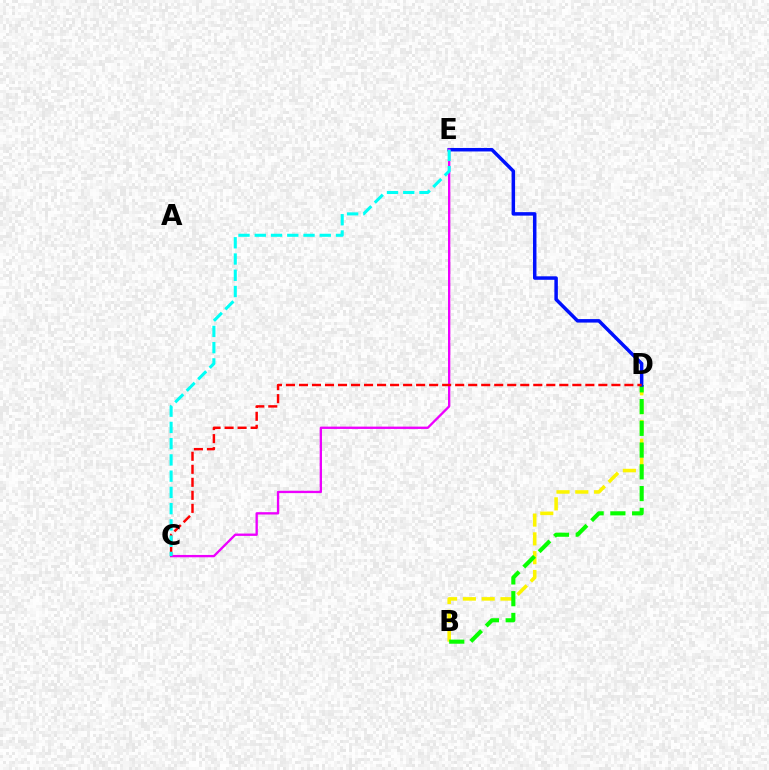{('B', 'D'): [{'color': '#fcf500', 'line_style': 'dashed', 'thickness': 2.55}, {'color': '#08ff00', 'line_style': 'dashed', 'thickness': 2.96}], ('D', 'E'): [{'color': '#0010ff', 'line_style': 'solid', 'thickness': 2.51}], ('C', 'E'): [{'color': '#ee00ff', 'line_style': 'solid', 'thickness': 1.68}, {'color': '#00fff6', 'line_style': 'dashed', 'thickness': 2.21}], ('C', 'D'): [{'color': '#ff0000', 'line_style': 'dashed', 'thickness': 1.77}]}